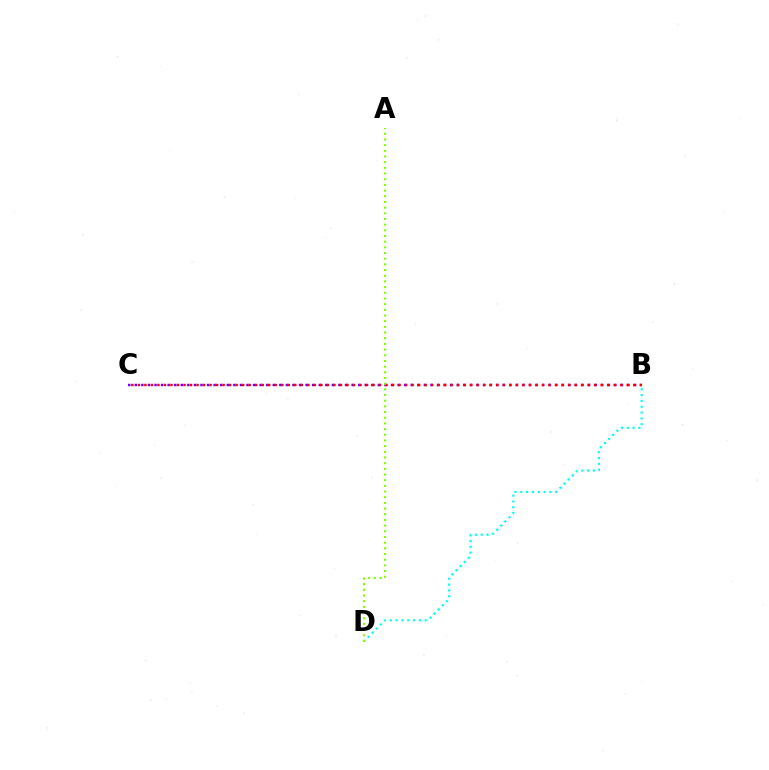{('B', 'C'): [{'color': '#7200ff', 'line_style': 'dotted', 'thickness': 1.79}, {'color': '#ff0000', 'line_style': 'dotted', 'thickness': 1.77}], ('B', 'D'): [{'color': '#00fff6', 'line_style': 'dotted', 'thickness': 1.58}], ('A', 'D'): [{'color': '#84ff00', 'line_style': 'dotted', 'thickness': 1.54}]}